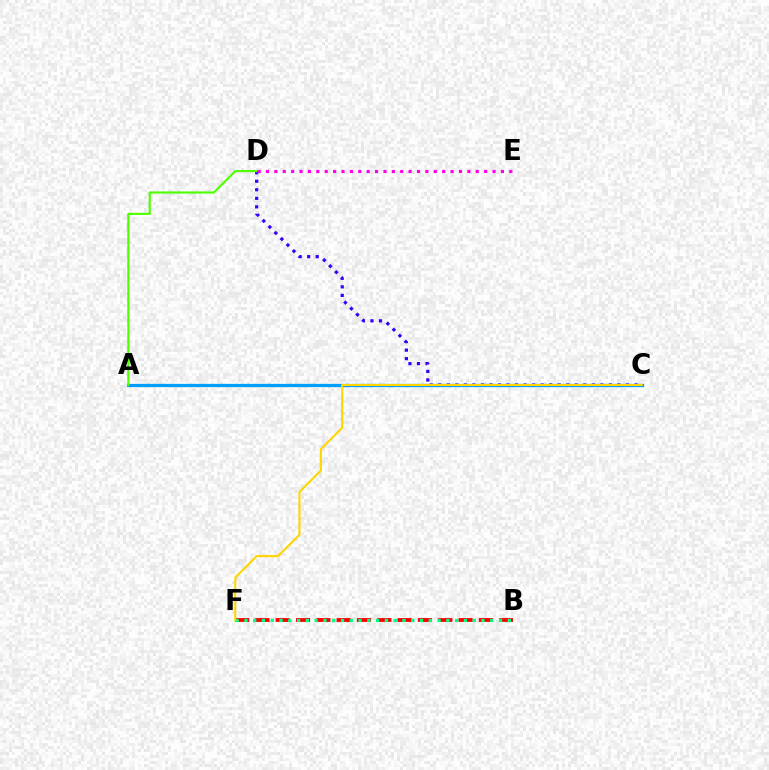{('C', 'D'): [{'color': '#3700ff', 'line_style': 'dotted', 'thickness': 2.32}], ('A', 'C'): [{'color': '#009eff', 'line_style': 'solid', 'thickness': 2.37}], ('B', 'F'): [{'color': '#ff0000', 'line_style': 'dashed', 'thickness': 2.76}, {'color': '#00ff86', 'line_style': 'dotted', 'thickness': 2.39}], ('A', 'D'): [{'color': '#4fff00', 'line_style': 'solid', 'thickness': 1.54}], ('D', 'E'): [{'color': '#ff00ed', 'line_style': 'dotted', 'thickness': 2.28}], ('C', 'F'): [{'color': '#ffd500', 'line_style': 'solid', 'thickness': 1.51}]}